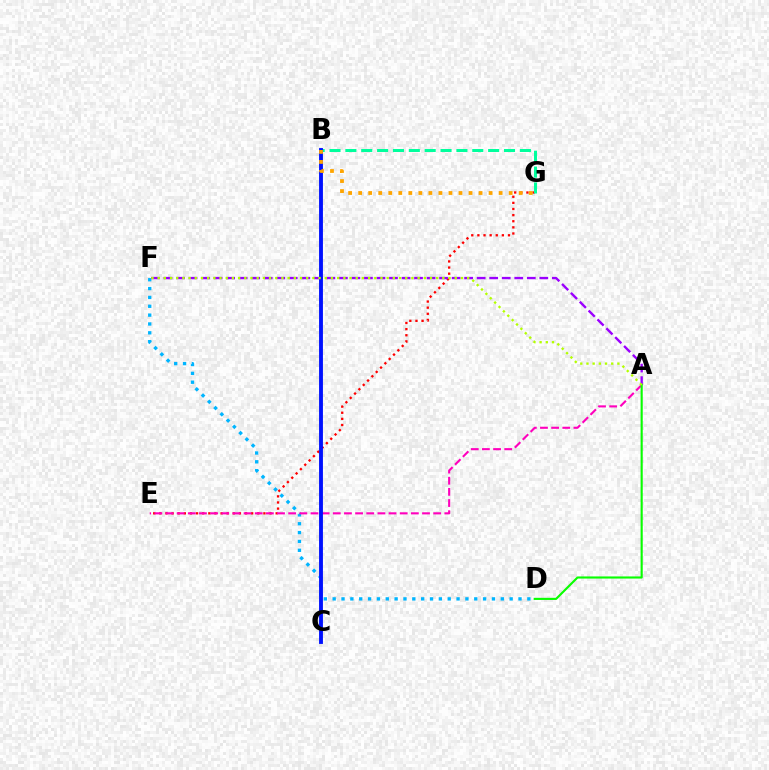{('D', 'F'): [{'color': '#00b5ff', 'line_style': 'dotted', 'thickness': 2.4}], ('E', 'G'): [{'color': '#ff0000', 'line_style': 'dotted', 'thickness': 1.66}], ('A', 'E'): [{'color': '#ff00bd', 'line_style': 'dashed', 'thickness': 1.52}], ('A', 'F'): [{'color': '#9b00ff', 'line_style': 'dashed', 'thickness': 1.7}, {'color': '#b3ff00', 'line_style': 'dotted', 'thickness': 1.68}], ('A', 'D'): [{'color': '#08ff00', 'line_style': 'solid', 'thickness': 1.53}], ('B', 'G'): [{'color': '#00ff9d', 'line_style': 'dashed', 'thickness': 2.16}, {'color': '#ffa500', 'line_style': 'dotted', 'thickness': 2.73}], ('B', 'C'): [{'color': '#0010ff', 'line_style': 'solid', 'thickness': 2.78}]}